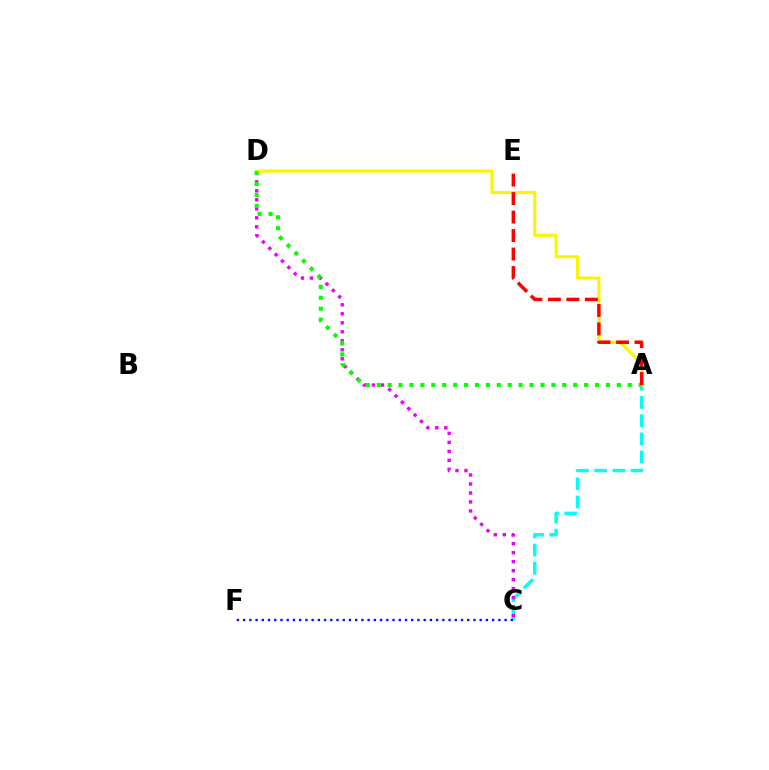{('A', 'C'): [{'color': '#00fff6', 'line_style': 'dashed', 'thickness': 2.47}], ('C', 'D'): [{'color': '#ee00ff', 'line_style': 'dotted', 'thickness': 2.44}], ('A', 'D'): [{'color': '#fcf500', 'line_style': 'solid', 'thickness': 2.22}, {'color': '#08ff00', 'line_style': 'dotted', 'thickness': 2.97}], ('C', 'F'): [{'color': '#0010ff', 'line_style': 'dotted', 'thickness': 1.69}], ('A', 'E'): [{'color': '#ff0000', 'line_style': 'dashed', 'thickness': 2.51}]}